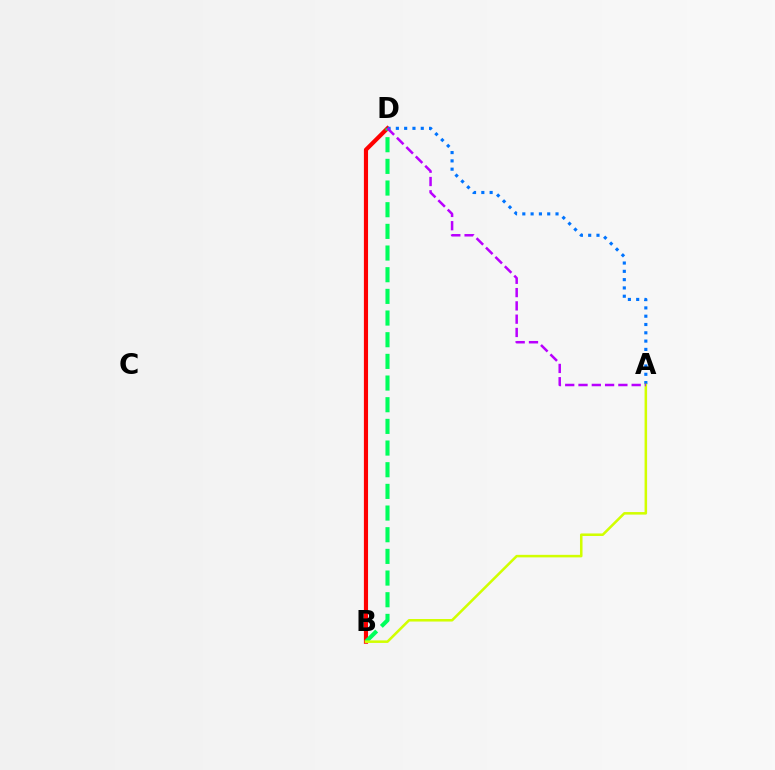{('B', 'D'): [{'color': '#ff0000', 'line_style': 'solid', 'thickness': 2.99}, {'color': '#00ff5c', 'line_style': 'dashed', 'thickness': 2.94}], ('A', 'D'): [{'color': '#0074ff', 'line_style': 'dotted', 'thickness': 2.26}, {'color': '#b900ff', 'line_style': 'dashed', 'thickness': 1.81}], ('A', 'B'): [{'color': '#d1ff00', 'line_style': 'solid', 'thickness': 1.82}]}